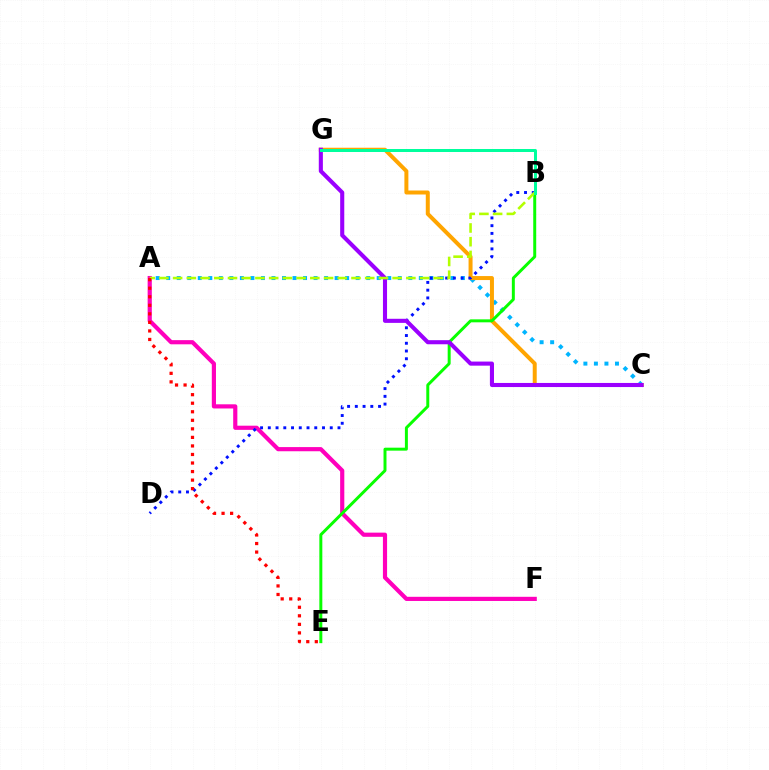{('A', 'F'): [{'color': '#ff00bd', 'line_style': 'solid', 'thickness': 3.0}], ('A', 'C'): [{'color': '#00b5ff', 'line_style': 'dotted', 'thickness': 2.86}], ('C', 'G'): [{'color': '#ffa500', 'line_style': 'solid', 'thickness': 2.87}, {'color': '#9b00ff', 'line_style': 'solid', 'thickness': 2.94}], ('B', 'E'): [{'color': '#08ff00', 'line_style': 'solid', 'thickness': 2.14}], ('B', 'D'): [{'color': '#0010ff', 'line_style': 'dotted', 'thickness': 2.1}], ('A', 'B'): [{'color': '#b3ff00', 'line_style': 'dashed', 'thickness': 1.86}], ('B', 'G'): [{'color': '#00ff9d', 'line_style': 'solid', 'thickness': 2.16}], ('A', 'E'): [{'color': '#ff0000', 'line_style': 'dotted', 'thickness': 2.32}]}